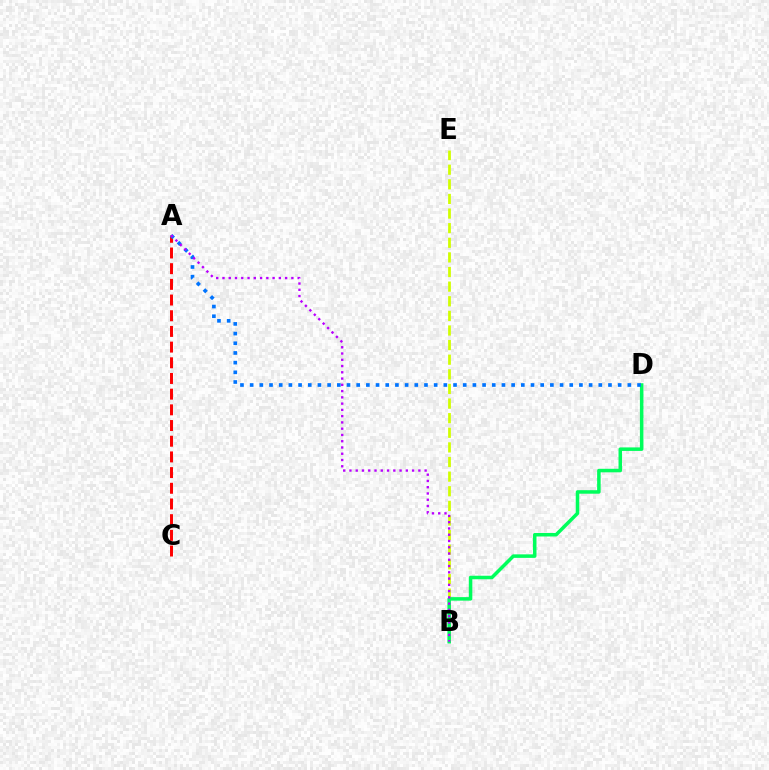{('A', 'C'): [{'color': '#ff0000', 'line_style': 'dashed', 'thickness': 2.13}], ('B', 'E'): [{'color': '#d1ff00', 'line_style': 'dashed', 'thickness': 1.99}], ('B', 'D'): [{'color': '#00ff5c', 'line_style': 'solid', 'thickness': 2.53}], ('A', 'D'): [{'color': '#0074ff', 'line_style': 'dotted', 'thickness': 2.63}], ('A', 'B'): [{'color': '#b900ff', 'line_style': 'dotted', 'thickness': 1.7}]}